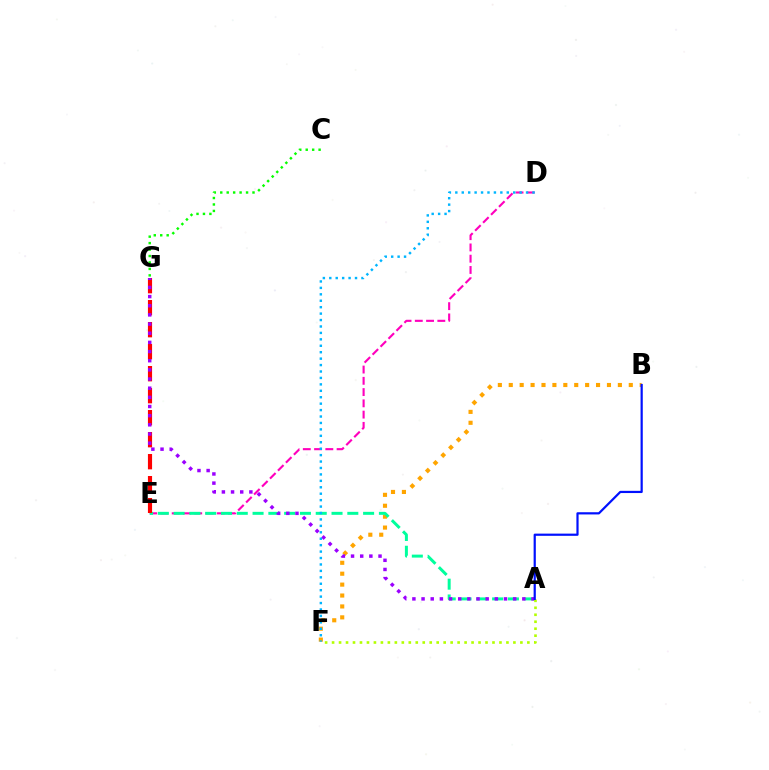{('D', 'E'): [{'color': '#ff00bd', 'line_style': 'dashed', 'thickness': 1.53}], ('B', 'F'): [{'color': '#ffa500', 'line_style': 'dotted', 'thickness': 2.96}], ('A', 'E'): [{'color': '#00ff9d', 'line_style': 'dashed', 'thickness': 2.15}], ('E', 'G'): [{'color': '#ff0000', 'line_style': 'dashed', 'thickness': 2.99}], ('A', 'G'): [{'color': '#9b00ff', 'line_style': 'dotted', 'thickness': 2.49}], ('C', 'G'): [{'color': '#08ff00', 'line_style': 'dotted', 'thickness': 1.75}], ('A', 'F'): [{'color': '#b3ff00', 'line_style': 'dotted', 'thickness': 1.89}], ('D', 'F'): [{'color': '#00b5ff', 'line_style': 'dotted', 'thickness': 1.75}], ('A', 'B'): [{'color': '#0010ff', 'line_style': 'solid', 'thickness': 1.59}]}